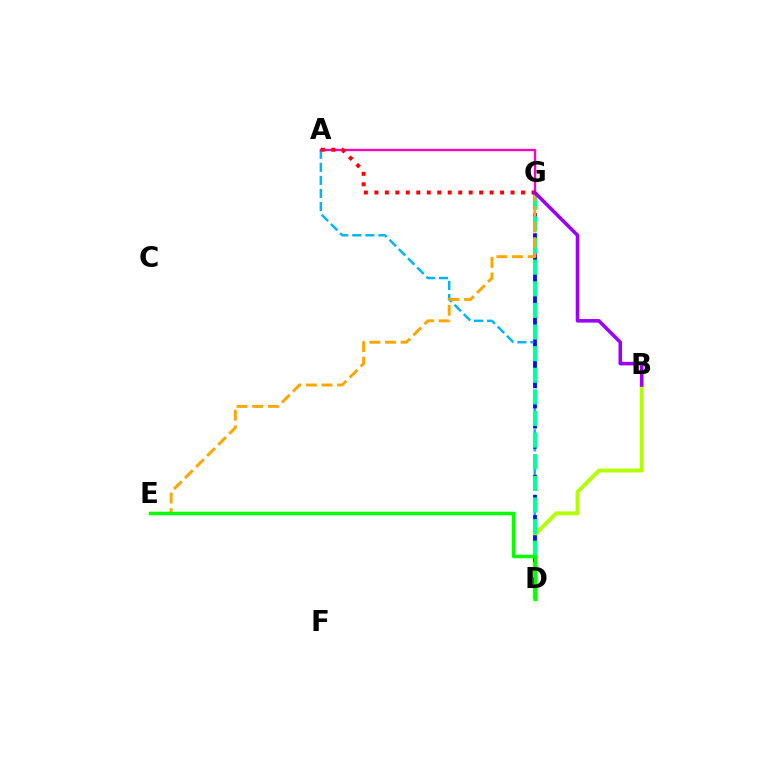{('A', 'D'): [{'color': '#00b5ff', 'line_style': 'dashed', 'thickness': 1.77}], ('A', 'G'): [{'color': '#ff00bd', 'line_style': 'solid', 'thickness': 1.7}, {'color': '#ff0000', 'line_style': 'dotted', 'thickness': 2.85}], ('B', 'D'): [{'color': '#b3ff00', 'line_style': 'solid', 'thickness': 2.79}], ('D', 'G'): [{'color': '#0010ff', 'line_style': 'dashed', 'thickness': 2.73}, {'color': '#00ff9d', 'line_style': 'dashed', 'thickness': 2.94}], ('E', 'G'): [{'color': '#ffa500', 'line_style': 'dashed', 'thickness': 2.12}], ('B', 'G'): [{'color': '#9b00ff', 'line_style': 'solid', 'thickness': 2.57}], ('D', 'E'): [{'color': '#08ff00', 'line_style': 'solid', 'thickness': 2.51}]}